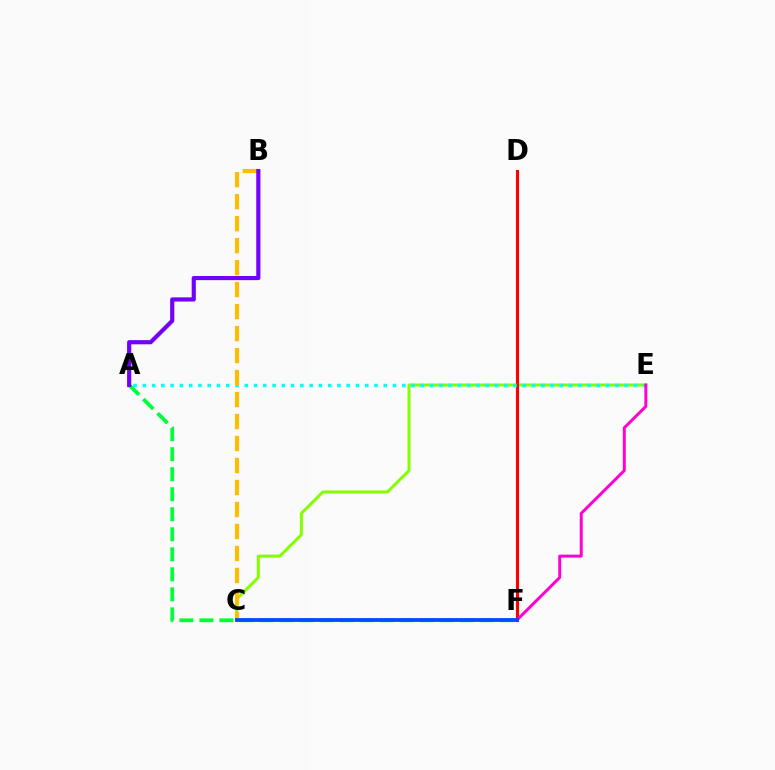{('C', 'E'): [{'color': '#84ff00', 'line_style': 'solid', 'thickness': 2.16}], ('D', 'F'): [{'color': '#ff0000', 'line_style': 'solid', 'thickness': 2.24}], ('A', 'E'): [{'color': '#00fff6', 'line_style': 'dotted', 'thickness': 2.52}], ('E', 'F'): [{'color': '#ff00cf', 'line_style': 'solid', 'thickness': 2.13}], ('B', 'C'): [{'color': '#ffbd00', 'line_style': 'dashed', 'thickness': 2.99}], ('A', 'F'): [{'color': '#00ff39', 'line_style': 'dashed', 'thickness': 2.72}], ('A', 'B'): [{'color': '#7200ff', 'line_style': 'solid', 'thickness': 2.99}], ('C', 'F'): [{'color': '#004bff', 'line_style': 'solid', 'thickness': 2.73}]}